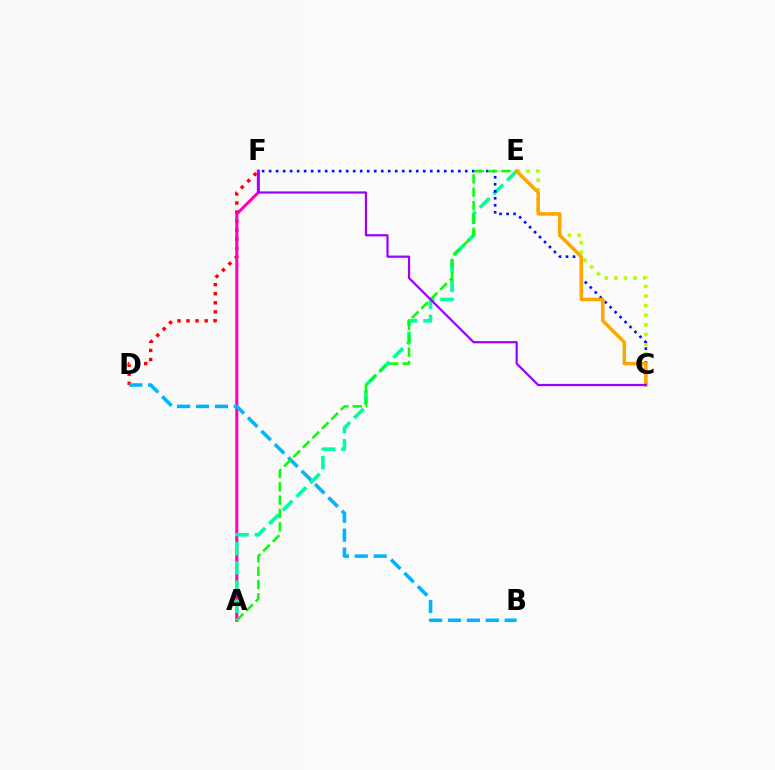{('C', 'E'): [{'color': '#b3ff00', 'line_style': 'dotted', 'thickness': 2.61}, {'color': '#ffa500', 'line_style': 'solid', 'thickness': 2.5}], ('D', 'F'): [{'color': '#ff0000', 'line_style': 'dotted', 'thickness': 2.46}], ('A', 'F'): [{'color': '#ff00bd', 'line_style': 'solid', 'thickness': 2.21}], ('A', 'E'): [{'color': '#00ff9d', 'line_style': 'dashed', 'thickness': 2.61}, {'color': '#08ff00', 'line_style': 'dashed', 'thickness': 1.81}], ('B', 'D'): [{'color': '#00b5ff', 'line_style': 'dashed', 'thickness': 2.57}], ('C', 'F'): [{'color': '#0010ff', 'line_style': 'dotted', 'thickness': 1.9}, {'color': '#9b00ff', 'line_style': 'solid', 'thickness': 1.59}]}